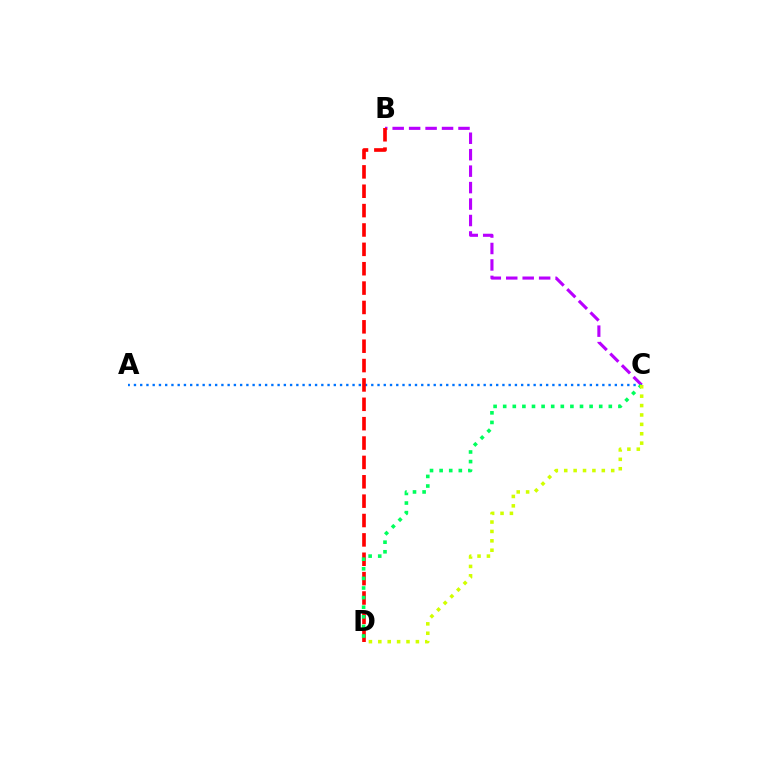{('A', 'C'): [{'color': '#0074ff', 'line_style': 'dotted', 'thickness': 1.7}], ('B', 'C'): [{'color': '#b900ff', 'line_style': 'dashed', 'thickness': 2.24}], ('B', 'D'): [{'color': '#ff0000', 'line_style': 'dashed', 'thickness': 2.63}], ('C', 'D'): [{'color': '#00ff5c', 'line_style': 'dotted', 'thickness': 2.61}, {'color': '#d1ff00', 'line_style': 'dotted', 'thickness': 2.55}]}